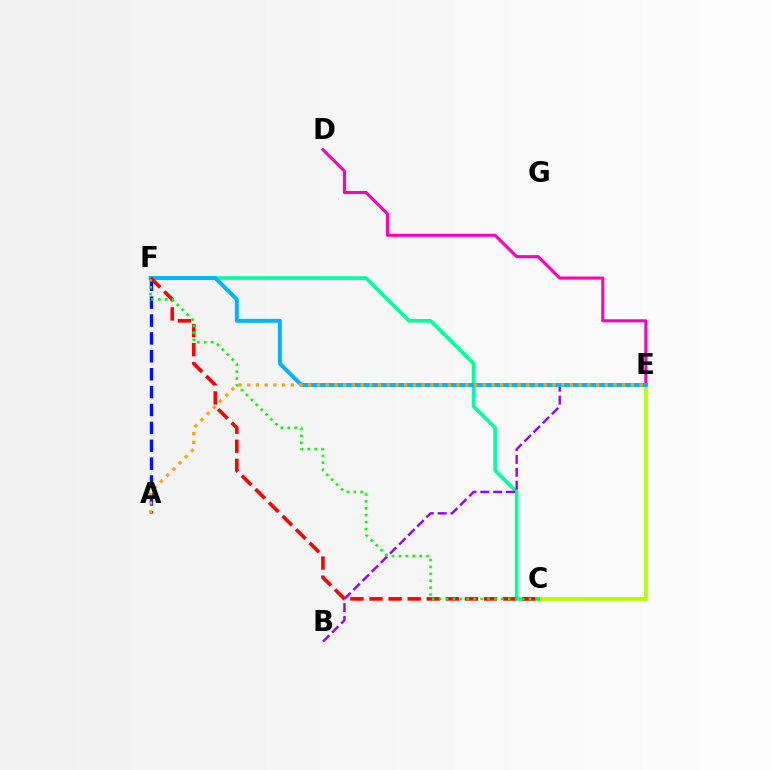{('C', 'E'): [{'color': '#b3ff00', 'line_style': 'solid', 'thickness': 2.7}], ('D', 'E'): [{'color': '#ff00bd', 'line_style': 'solid', 'thickness': 2.22}], ('C', 'F'): [{'color': '#00ff9d', 'line_style': 'solid', 'thickness': 2.6}, {'color': '#ff0000', 'line_style': 'dashed', 'thickness': 2.59}, {'color': '#08ff00', 'line_style': 'dotted', 'thickness': 1.88}], ('B', 'E'): [{'color': '#9b00ff', 'line_style': 'dashed', 'thickness': 1.75}], ('A', 'F'): [{'color': '#0010ff', 'line_style': 'dashed', 'thickness': 2.43}], ('E', 'F'): [{'color': '#00b5ff', 'line_style': 'solid', 'thickness': 2.85}], ('A', 'E'): [{'color': '#ffa500', 'line_style': 'dotted', 'thickness': 2.37}]}